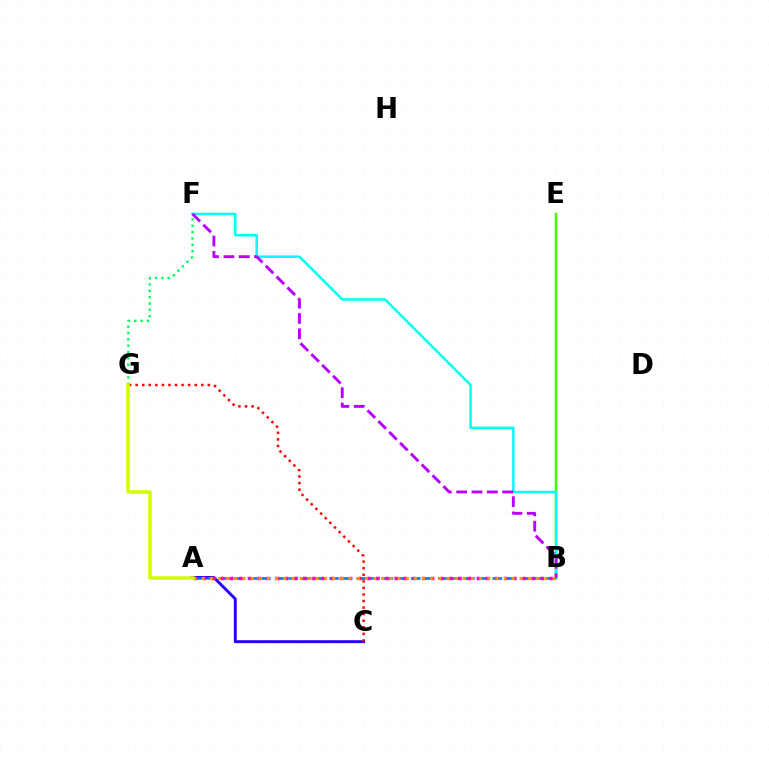{('B', 'E'): [{'color': '#3dff00', 'line_style': 'solid', 'thickness': 1.79}], ('A', 'C'): [{'color': '#2500ff', 'line_style': 'solid', 'thickness': 2.11}], ('B', 'F'): [{'color': '#00fff6', 'line_style': 'solid', 'thickness': 1.77}, {'color': '#b900ff', 'line_style': 'dashed', 'thickness': 2.08}], ('F', 'G'): [{'color': '#00ff5c', 'line_style': 'dotted', 'thickness': 1.73}], ('C', 'G'): [{'color': '#ff0000', 'line_style': 'dotted', 'thickness': 1.78}], ('A', 'B'): [{'color': '#0074ff', 'line_style': 'dashed', 'thickness': 1.85}, {'color': '#ff00ac', 'line_style': 'dotted', 'thickness': 2.48}, {'color': '#ff9400', 'line_style': 'dotted', 'thickness': 2.22}], ('A', 'G'): [{'color': '#d1ff00', 'line_style': 'solid', 'thickness': 2.56}]}